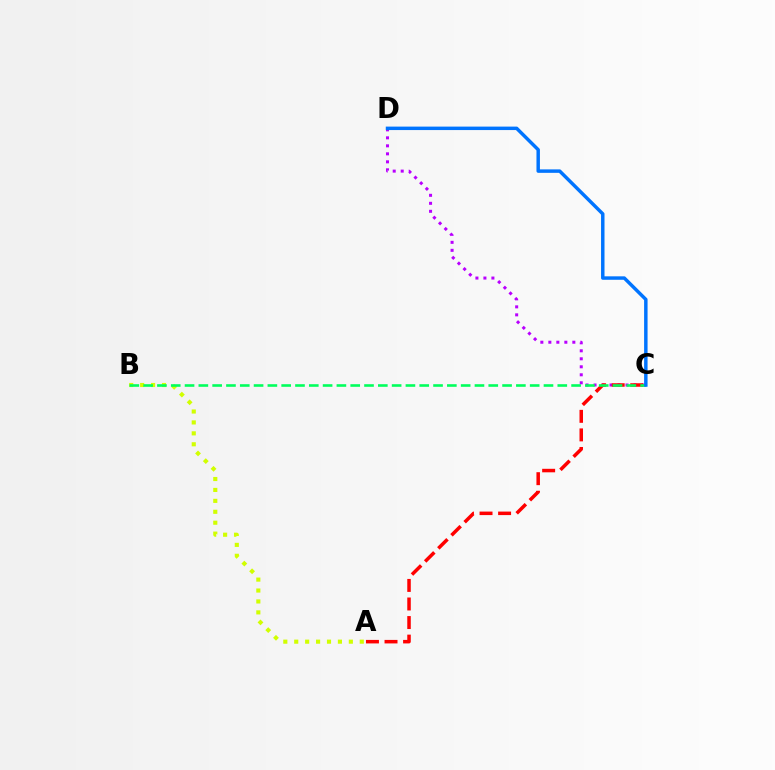{('C', 'D'): [{'color': '#b900ff', 'line_style': 'dotted', 'thickness': 2.17}, {'color': '#0074ff', 'line_style': 'solid', 'thickness': 2.49}], ('A', 'C'): [{'color': '#ff0000', 'line_style': 'dashed', 'thickness': 2.52}], ('A', 'B'): [{'color': '#d1ff00', 'line_style': 'dotted', 'thickness': 2.97}], ('B', 'C'): [{'color': '#00ff5c', 'line_style': 'dashed', 'thickness': 1.88}]}